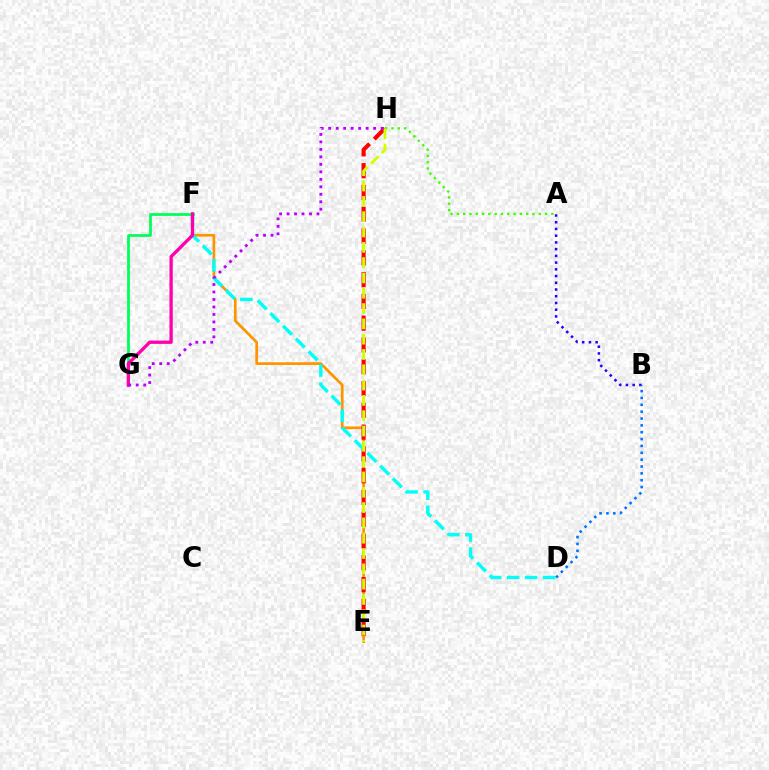{('E', 'F'): [{'color': '#ff9400', 'line_style': 'solid', 'thickness': 1.95}], ('E', 'H'): [{'color': '#ff0000', 'line_style': 'dashed', 'thickness': 2.96}, {'color': '#d1ff00', 'line_style': 'dashed', 'thickness': 2.08}], ('F', 'G'): [{'color': '#00ff5c', 'line_style': 'solid', 'thickness': 2.0}, {'color': '#ff00ac', 'line_style': 'solid', 'thickness': 2.38}], ('D', 'F'): [{'color': '#00fff6', 'line_style': 'dashed', 'thickness': 2.45}], ('A', 'B'): [{'color': '#2500ff', 'line_style': 'dotted', 'thickness': 1.83}], ('A', 'H'): [{'color': '#3dff00', 'line_style': 'dotted', 'thickness': 1.71}], ('G', 'H'): [{'color': '#b900ff', 'line_style': 'dotted', 'thickness': 2.03}], ('B', 'D'): [{'color': '#0074ff', 'line_style': 'dotted', 'thickness': 1.86}]}